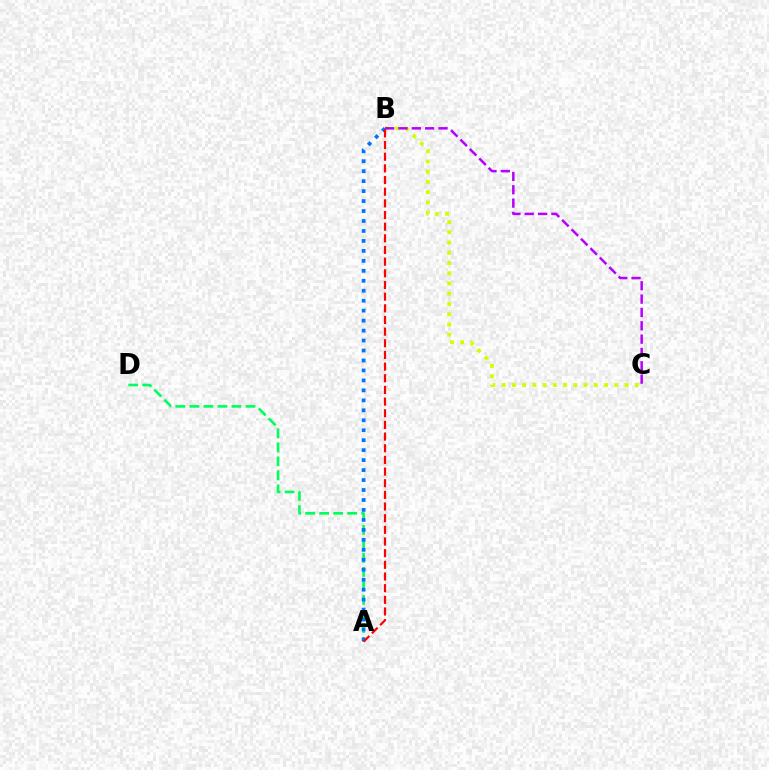{('A', 'D'): [{'color': '#00ff5c', 'line_style': 'dashed', 'thickness': 1.9}], ('A', 'B'): [{'color': '#0074ff', 'line_style': 'dotted', 'thickness': 2.71}, {'color': '#ff0000', 'line_style': 'dashed', 'thickness': 1.58}], ('B', 'C'): [{'color': '#d1ff00', 'line_style': 'dotted', 'thickness': 2.78}, {'color': '#b900ff', 'line_style': 'dashed', 'thickness': 1.81}]}